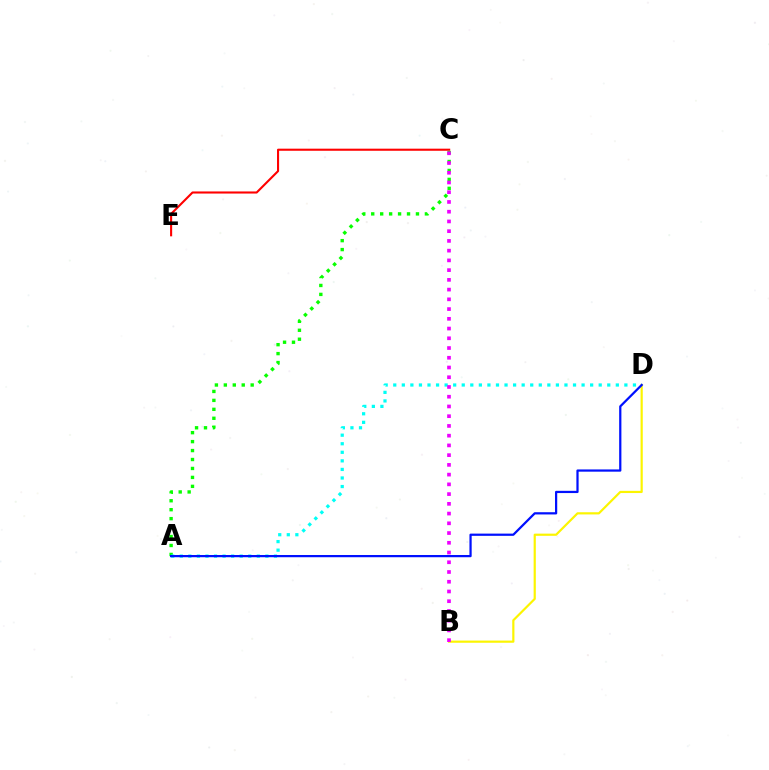{('B', 'D'): [{'color': '#fcf500', 'line_style': 'solid', 'thickness': 1.58}], ('C', 'E'): [{'color': '#ff0000', 'line_style': 'solid', 'thickness': 1.51}], ('A', 'C'): [{'color': '#08ff00', 'line_style': 'dotted', 'thickness': 2.43}], ('A', 'D'): [{'color': '#00fff6', 'line_style': 'dotted', 'thickness': 2.33}, {'color': '#0010ff', 'line_style': 'solid', 'thickness': 1.61}], ('B', 'C'): [{'color': '#ee00ff', 'line_style': 'dotted', 'thickness': 2.65}]}